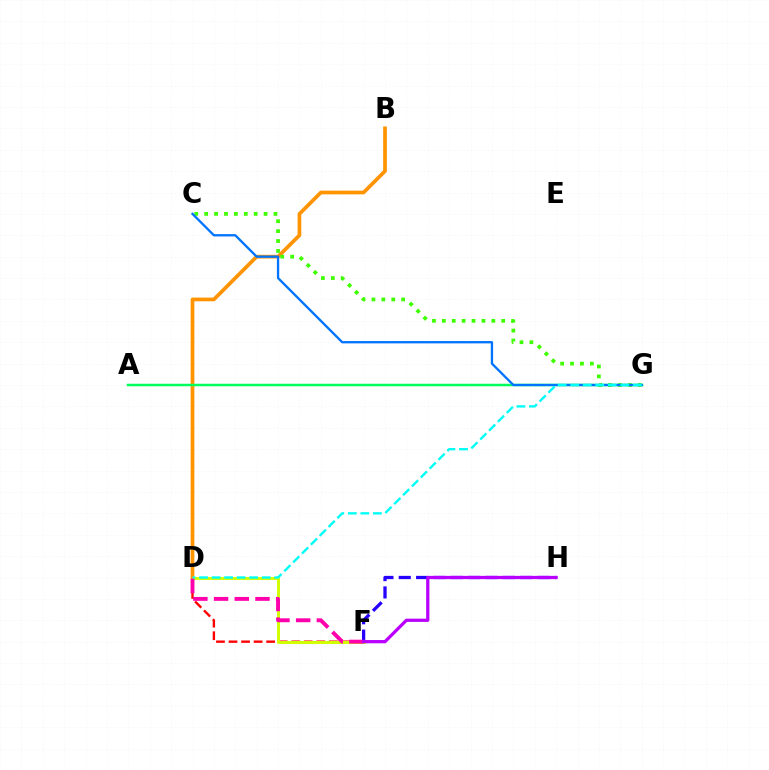{('D', 'F'): [{'color': '#ff0000', 'line_style': 'dashed', 'thickness': 1.7}, {'color': '#d1ff00', 'line_style': 'solid', 'thickness': 2.13}, {'color': '#ff00ac', 'line_style': 'dashed', 'thickness': 2.81}], ('B', 'D'): [{'color': '#ff9400', 'line_style': 'solid', 'thickness': 2.67}], ('C', 'G'): [{'color': '#3dff00', 'line_style': 'dotted', 'thickness': 2.69}, {'color': '#0074ff', 'line_style': 'solid', 'thickness': 1.67}], ('F', 'H'): [{'color': '#2500ff', 'line_style': 'dashed', 'thickness': 2.36}, {'color': '#b900ff', 'line_style': 'solid', 'thickness': 2.34}], ('A', 'G'): [{'color': '#00ff5c', 'line_style': 'solid', 'thickness': 1.8}], ('D', 'G'): [{'color': '#00fff6', 'line_style': 'dashed', 'thickness': 1.7}]}